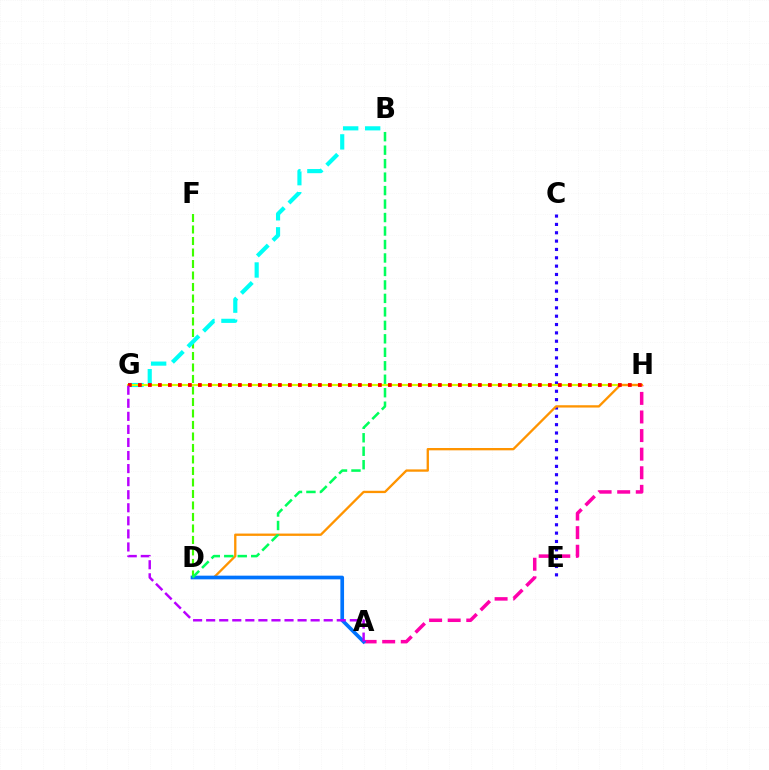{('C', 'E'): [{'color': '#2500ff', 'line_style': 'dotted', 'thickness': 2.27}], ('D', 'F'): [{'color': '#3dff00', 'line_style': 'dashed', 'thickness': 1.56}], ('B', 'G'): [{'color': '#00fff6', 'line_style': 'dashed', 'thickness': 2.99}], ('A', 'H'): [{'color': '#ff00ac', 'line_style': 'dashed', 'thickness': 2.53}], ('G', 'H'): [{'color': '#d1ff00', 'line_style': 'solid', 'thickness': 1.52}, {'color': '#ff0000', 'line_style': 'dotted', 'thickness': 2.72}], ('D', 'H'): [{'color': '#ff9400', 'line_style': 'solid', 'thickness': 1.67}], ('A', 'D'): [{'color': '#0074ff', 'line_style': 'solid', 'thickness': 2.65}], ('B', 'D'): [{'color': '#00ff5c', 'line_style': 'dashed', 'thickness': 1.83}], ('A', 'G'): [{'color': '#b900ff', 'line_style': 'dashed', 'thickness': 1.77}]}